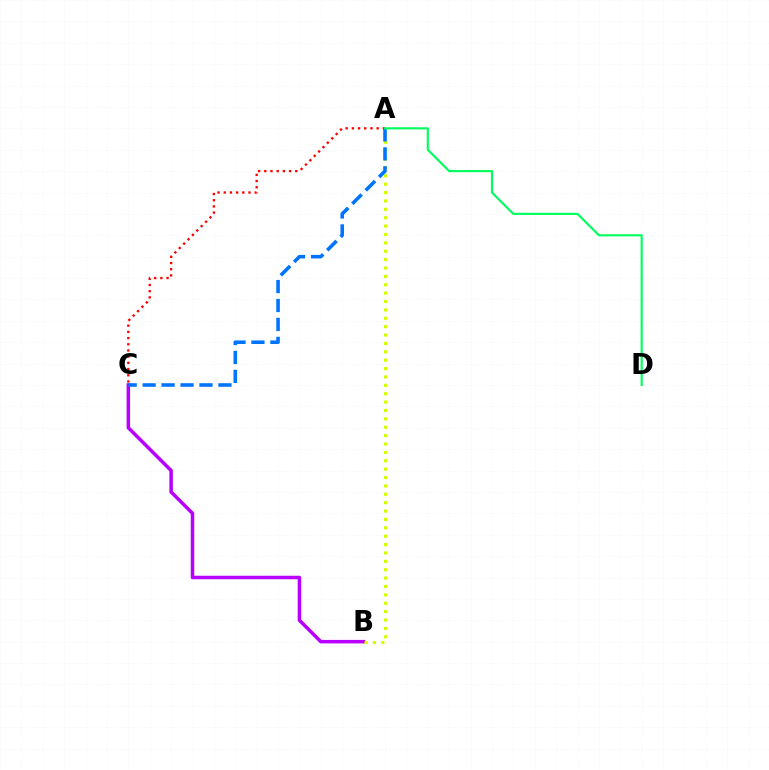{('B', 'C'): [{'color': '#b900ff', 'line_style': 'solid', 'thickness': 2.52}], ('A', 'B'): [{'color': '#d1ff00', 'line_style': 'dotted', 'thickness': 2.28}], ('A', 'C'): [{'color': '#ff0000', 'line_style': 'dotted', 'thickness': 1.68}, {'color': '#0074ff', 'line_style': 'dashed', 'thickness': 2.57}], ('A', 'D'): [{'color': '#00ff5c', 'line_style': 'solid', 'thickness': 1.54}]}